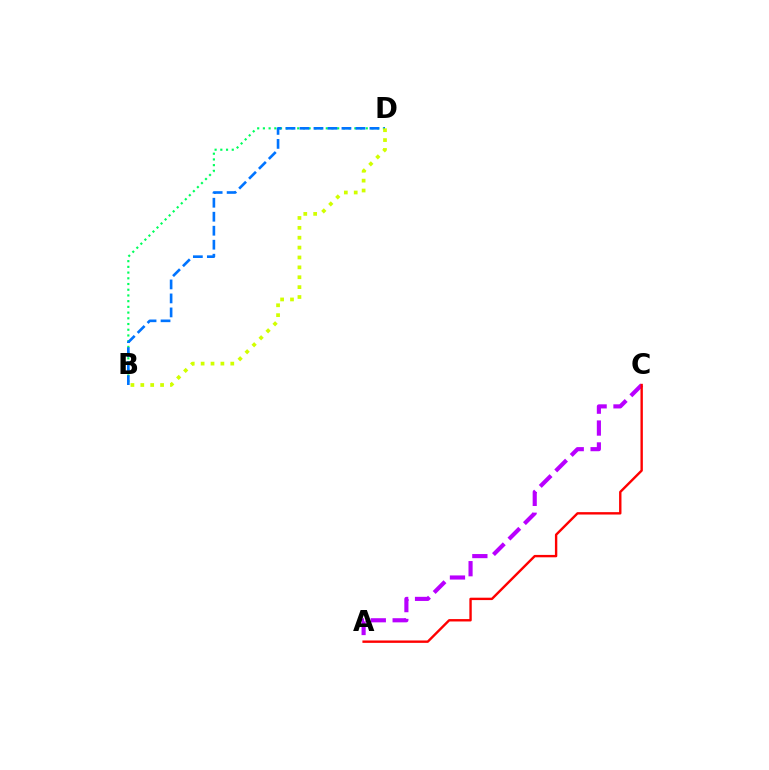{('B', 'D'): [{'color': '#00ff5c', 'line_style': 'dotted', 'thickness': 1.55}, {'color': '#0074ff', 'line_style': 'dashed', 'thickness': 1.9}, {'color': '#d1ff00', 'line_style': 'dotted', 'thickness': 2.69}], ('A', 'C'): [{'color': '#b900ff', 'line_style': 'dashed', 'thickness': 2.97}, {'color': '#ff0000', 'line_style': 'solid', 'thickness': 1.72}]}